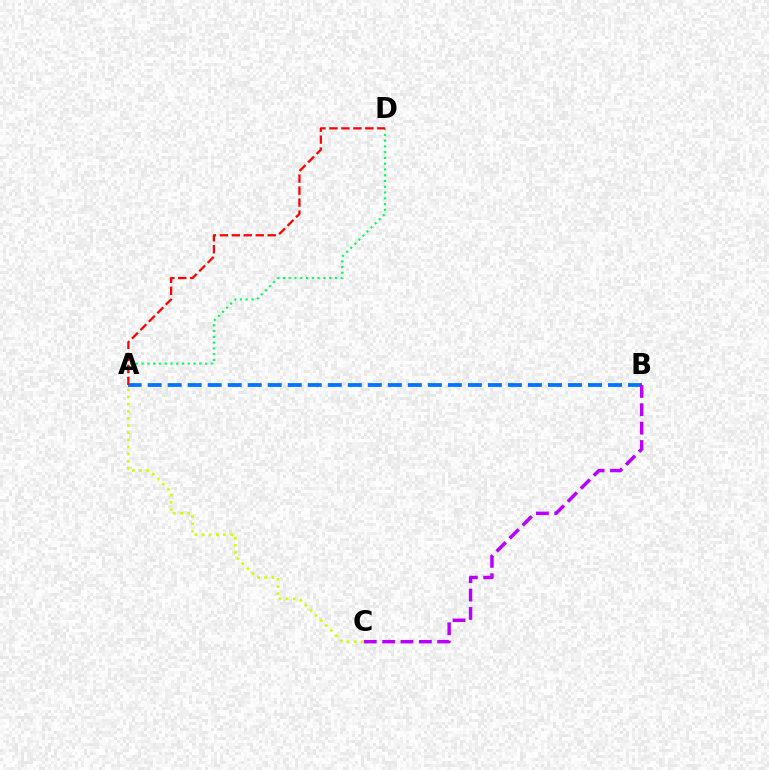{('A', 'B'): [{'color': '#0074ff', 'line_style': 'dashed', 'thickness': 2.72}], ('A', 'D'): [{'color': '#00ff5c', 'line_style': 'dotted', 'thickness': 1.57}, {'color': '#ff0000', 'line_style': 'dashed', 'thickness': 1.63}], ('B', 'C'): [{'color': '#b900ff', 'line_style': 'dashed', 'thickness': 2.49}], ('A', 'C'): [{'color': '#d1ff00', 'line_style': 'dotted', 'thickness': 1.94}]}